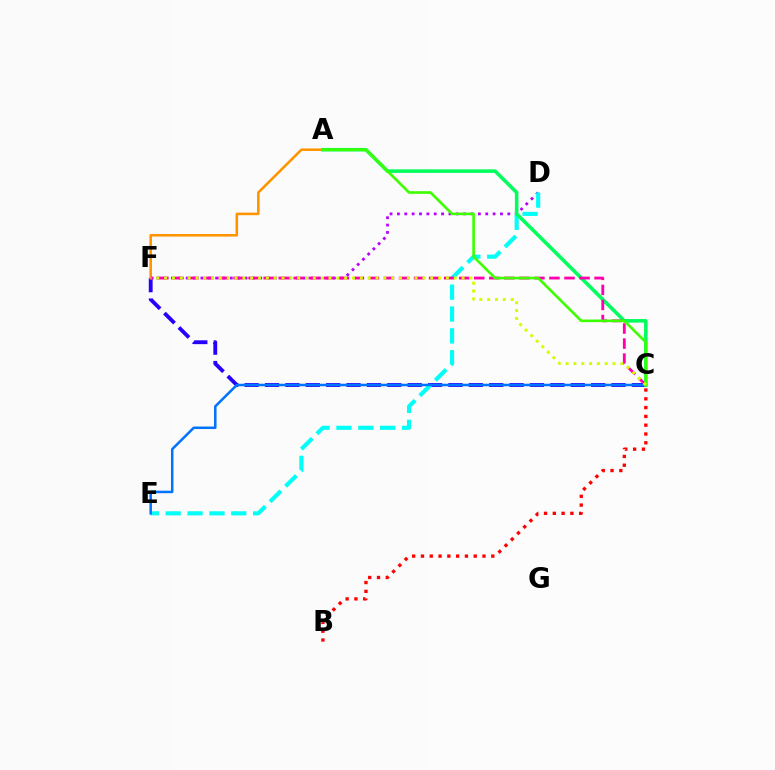{('C', 'F'): [{'color': '#2500ff', 'line_style': 'dashed', 'thickness': 2.77}, {'color': '#ff00ac', 'line_style': 'dashed', 'thickness': 2.04}, {'color': '#d1ff00', 'line_style': 'dotted', 'thickness': 2.13}], ('B', 'C'): [{'color': '#ff0000', 'line_style': 'dotted', 'thickness': 2.39}], ('A', 'F'): [{'color': '#ff9400', 'line_style': 'solid', 'thickness': 1.85}], ('D', 'F'): [{'color': '#b900ff', 'line_style': 'dotted', 'thickness': 2.0}], ('D', 'E'): [{'color': '#00fff6', 'line_style': 'dashed', 'thickness': 2.97}], ('A', 'C'): [{'color': '#00ff5c', 'line_style': 'solid', 'thickness': 2.57}, {'color': '#3dff00', 'line_style': 'solid', 'thickness': 1.89}], ('C', 'E'): [{'color': '#0074ff', 'line_style': 'solid', 'thickness': 1.81}]}